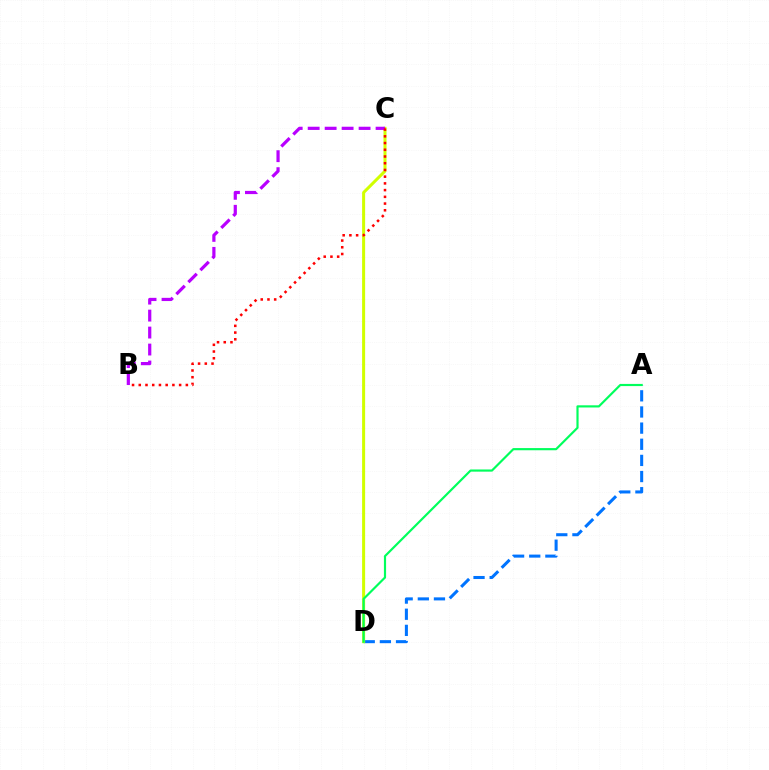{('A', 'D'): [{'color': '#0074ff', 'line_style': 'dashed', 'thickness': 2.19}, {'color': '#00ff5c', 'line_style': 'solid', 'thickness': 1.56}], ('C', 'D'): [{'color': '#d1ff00', 'line_style': 'solid', 'thickness': 2.18}], ('B', 'C'): [{'color': '#b900ff', 'line_style': 'dashed', 'thickness': 2.31}, {'color': '#ff0000', 'line_style': 'dotted', 'thickness': 1.83}]}